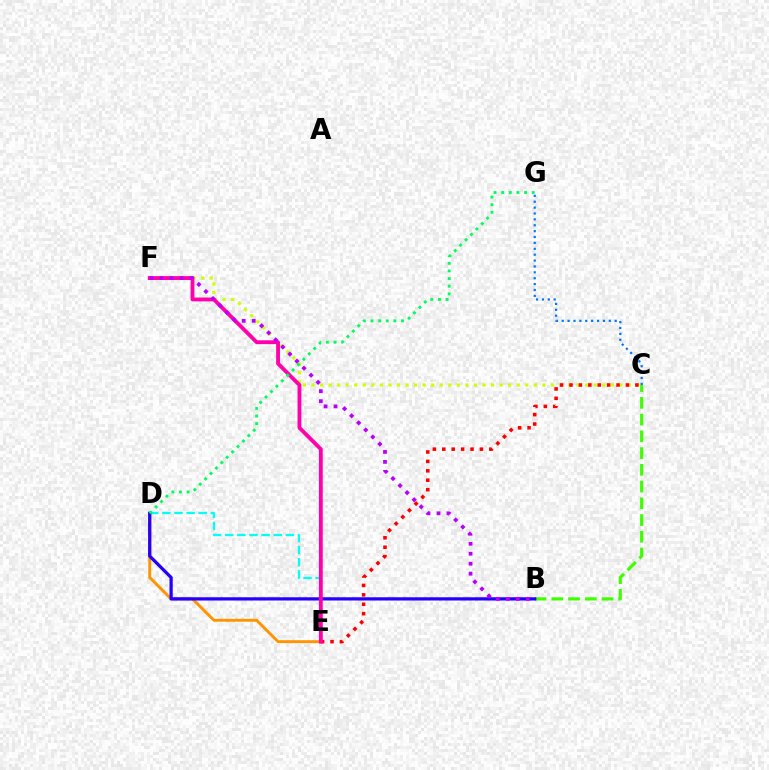{('D', 'E'): [{'color': '#00fff6', 'line_style': 'dashed', 'thickness': 1.65}, {'color': '#ff9400', 'line_style': 'solid', 'thickness': 2.1}], ('C', 'F'): [{'color': '#d1ff00', 'line_style': 'dotted', 'thickness': 2.32}], ('C', 'E'): [{'color': '#ff0000', 'line_style': 'dotted', 'thickness': 2.56}], ('B', 'C'): [{'color': '#3dff00', 'line_style': 'dashed', 'thickness': 2.27}], ('C', 'G'): [{'color': '#0074ff', 'line_style': 'dotted', 'thickness': 1.6}], ('B', 'D'): [{'color': '#2500ff', 'line_style': 'solid', 'thickness': 2.34}], ('E', 'F'): [{'color': '#ff00ac', 'line_style': 'solid', 'thickness': 2.76}], ('D', 'G'): [{'color': '#00ff5c', 'line_style': 'dotted', 'thickness': 2.07}], ('B', 'F'): [{'color': '#b900ff', 'line_style': 'dotted', 'thickness': 2.71}]}